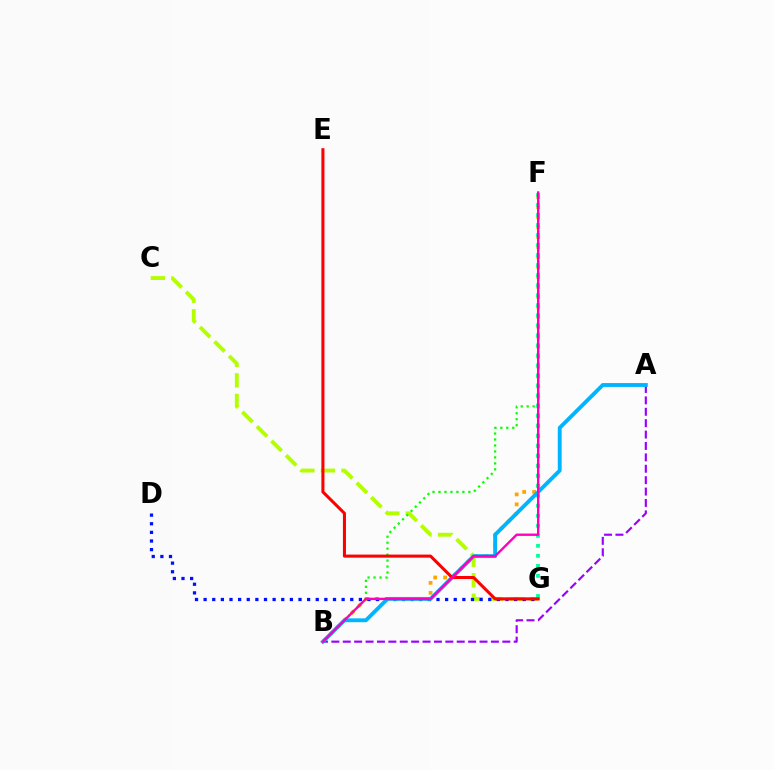{('C', 'G'): [{'color': '#b3ff00', 'line_style': 'dashed', 'thickness': 2.79}], ('B', 'F'): [{'color': '#ffa500', 'line_style': 'dotted', 'thickness': 2.71}, {'color': '#08ff00', 'line_style': 'dotted', 'thickness': 1.62}, {'color': '#ff00bd', 'line_style': 'solid', 'thickness': 1.71}], ('F', 'G'): [{'color': '#00ff9d', 'line_style': 'dotted', 'thickness': 2.72}], ('A', 'B'): [{'color': '#9b00ff', 'line_style': 'dashed', 'thickness': 1.55}, {'color': '#00b5ff', 'line_style': 'solid', 'thickness': 2.78}], ('D', 'G'): [{'color': '#0010ff', 'line_style': 'dotted', 'thickness': 2.34}], ('E', 'G'): [{'color': '#ff0000', 'line_style': 'solid', 'thickness': 2.2}]}